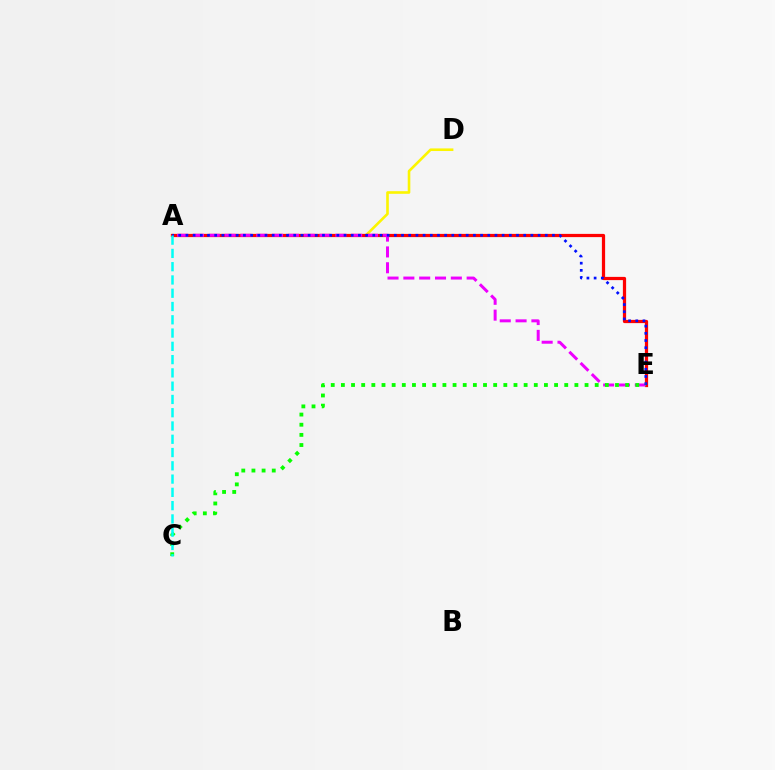{('A', 'D'): [{'color': '#fcf500', 'line_style': 'solid', 'thickness': 1.88}], ('A', 'E'): [{'color': '#ff0000', 'line_style': 'solid', 'thickness': 2.32}, {'color': '#ee00ff', 'line_style': 'dashed', 'thickness': 2.15}, {'color': '#0010ff', 'line_style': 'dotted', 'thickness': 1.95}], ('C', 'E'): [{'color': '#08ff00', 'line_style': 'dotted', 'thickness': 2.76}], ('A', 'C'): [{'color': '#00fff6', 'line_style': 'dashed', 'thickness': 1.8}]}